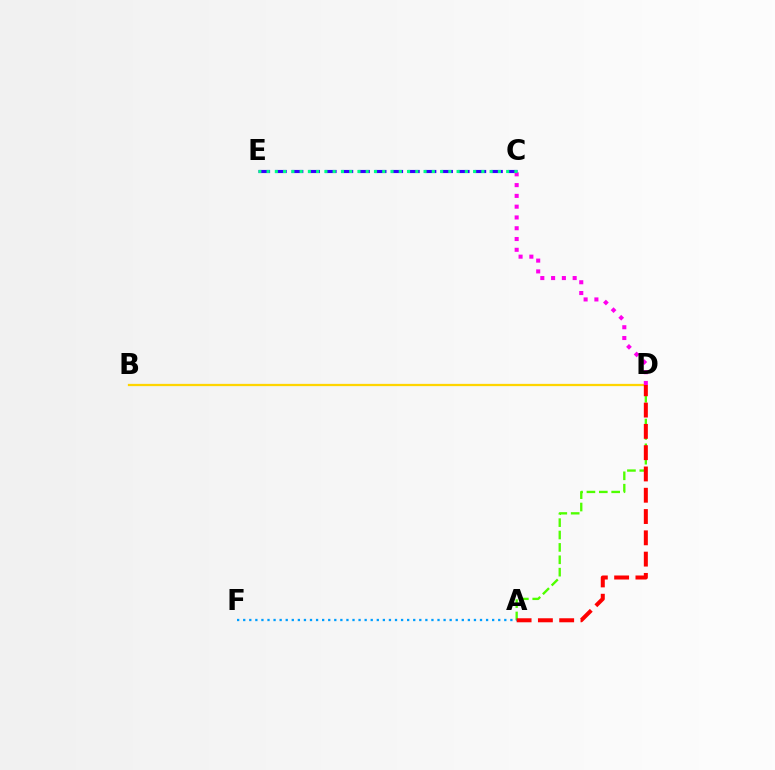{('C', 'E'): [{'color': '#3700ff', 'line_style': 'dashed', 'thickness': 2.26}, {'color': '#00ff86', 'line_style': 'dotted', 'thickness': 2.24}], ('B', 'D'): [{'color': '#ffd500', 'line_style': 'solid', 'thickness': 1.63}], ('A', 'D'): [{'color': '#4fff00', 'line_style': 'dashed', 'thickness': 1.68}, {'color': '#ff0000', 'line_style': 'dashed', 'thickness': 2.89}], ('C', 'D'): [{'color': '#ff00ed', 'line_style': 'dotted', 'thickness': 2.93}], ('A', 'F'): [{'color': '#009eff', 'line_style': 'dotted', 'thickness': 1.65}]}